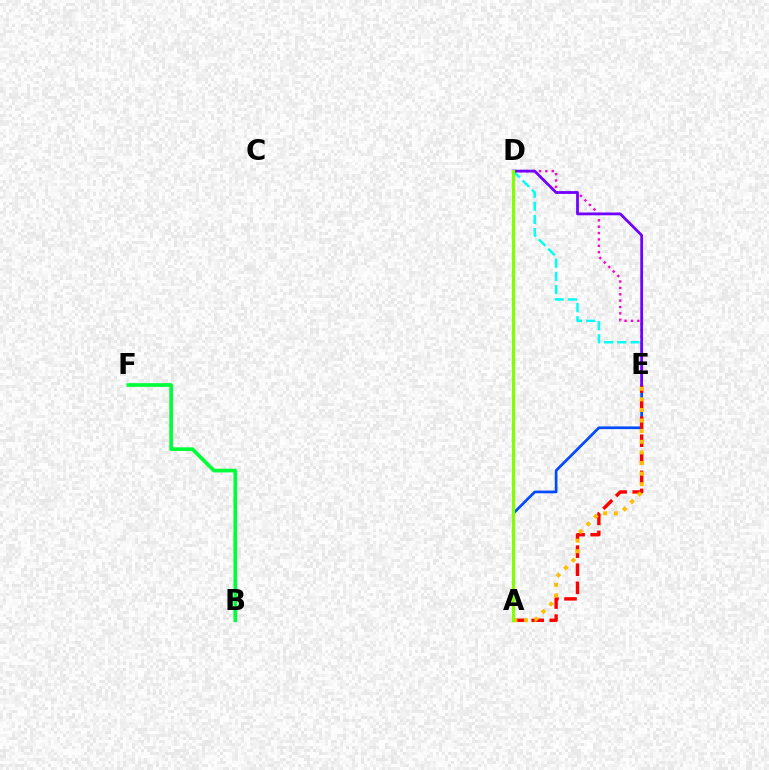{('A', 'E'): [{'color': '#004bff', 'line_style': 'solid', 'thickness': 1.95}, {'color': '#ff0000', 'line_style': 'dashed', 'thickness': 2.45}, {'color': '#ffbd00', 'line_style': 'dotted', 'thickness': 2.88}], ('D', 'E'): [{'color': '#ff00cf', 'line_style': 'dotted', 'thickness': 1.73}, {'color': '#00fff6', 'line_style': 'dashed', 'thickness': 1.79}, {'color': '#7200ff', 'line_style': 'solid', 'thickness': 2.0}], ('B', 'F'): [{'color': '#00ff39', 'line_style': 'solid', 'thickness': 2.65}], ('A', 'D'): [{'color': '#84ff00', 'line_style': 'solid', 'thickness': 2.3}]}